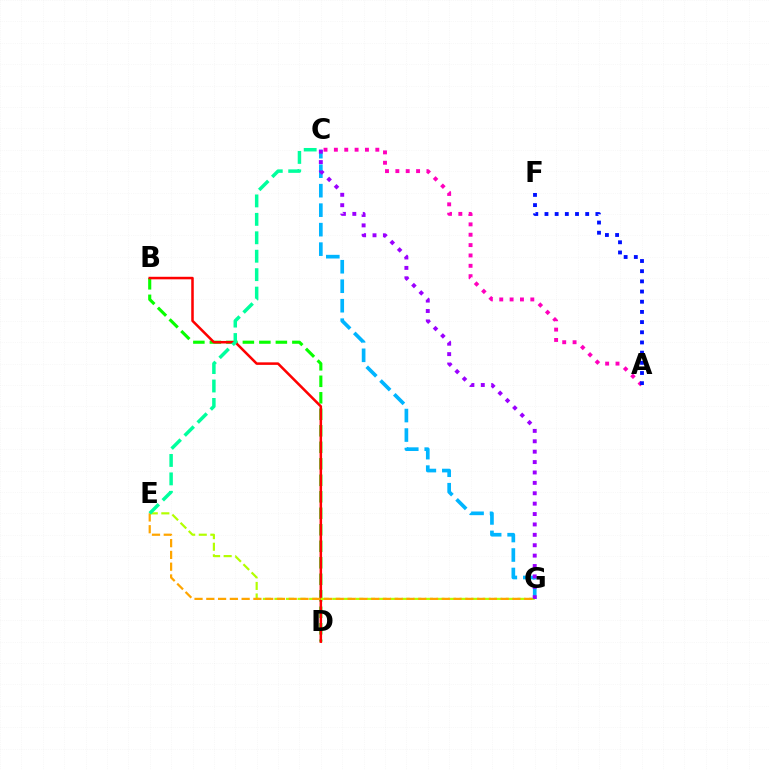{('A', 'C'): [{'color': '#ff00bd', 'line_style': 'dotted', 'thickness': 2.81}], ('A', 'F'): [{'color': '#0010ff', 'line_style': 'dotted', 'thickness': 2.77}], ('B', 'D'): [{'color': '#08ff00', 'line_style': 'dashed', 'thickness': 2.24}, {'color': '#ff0000', 'line_style': 'solid', 'thickness': 1.82}], ('C', 'G'): [{'color': '#00b5ff', 'line_style': 'dashed', 'thickness': 2.65}, {'color': '#9b00ff', 'line_style': 'dotted', 'thickness': 2.82}], ('E', 'G'): [{'color': '#b3ff00', 'line_style': 'dashed', 'thickness': 1.57}, {'color': '#ffa500', 'line_style': 'dashed', 'thickness': 1.6}], ('C', 'E'): [{'color': '#00ff9d', 'line_style': 'dashed', 'thickness': 2.5}]}